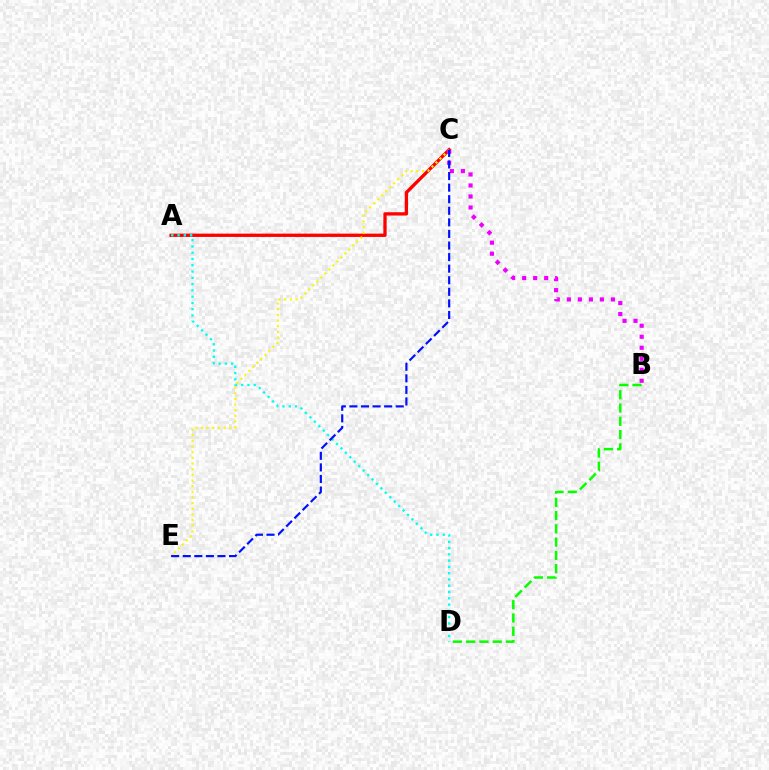{('A', 'C'): [{'color': '#ff0000', 'line_style': 'solid', 'thickness': 2.38}], ('C', 'E'): [{'color': '#fcf500', 'line_style': 'dotted', 'thickness': 1.54}, {'color': '#0010ff', 'line_style': 'dashed', 'thickness': 1.57}], ('A', 'D'): [{'color': '#00fff6', 'line_style': 'dotted', 'thickness': 1.7}], ('B', 'C'): [{'color': '#ee00ff', 'line_style': 'dotted', 'thickness': 2.99}], ('B', 'D'): [{'color': '#08ff00', 'line_style': 'dashed', 'thickness': 1.8}]}